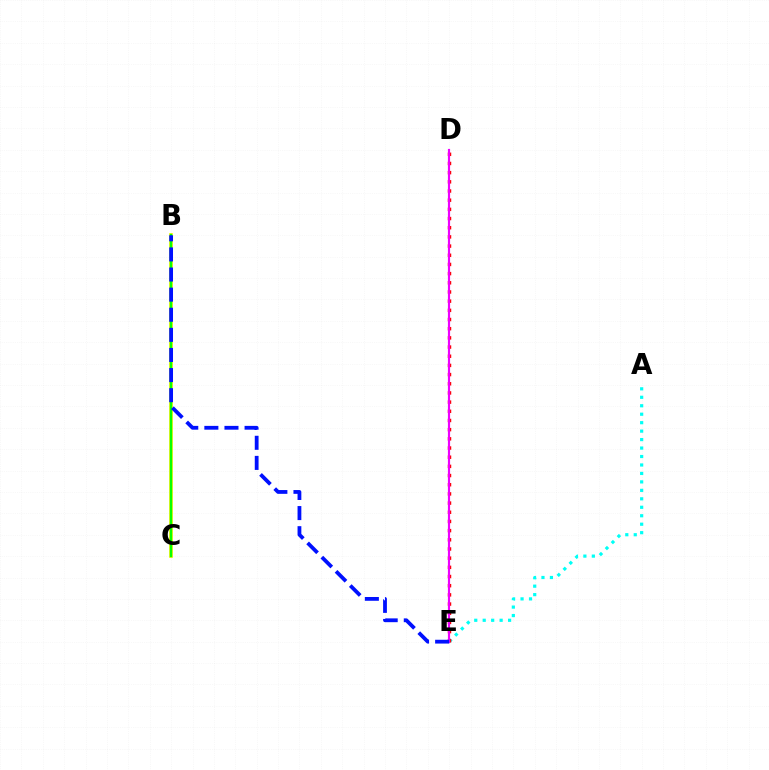{('B', 'C'): [{'color': '#fcf500', 'line_style': 'solid', 'thickness': 2.66}, {'color': '#08ff00', 'line_style': 'solid', 'thickness': 1.74}], ('A', 'E'): [{'color': '#00fff6', 'line_style': 'dotted', 'thickness': 2.3}], ('D', 'E'): [{'color': '#ff0000', 'line_style': 'dotted', 'thickness': 2.49}, {'color': '#ee00ff', 'line_style': 'solid', 'thickness': 1.56}], ('B', 'E'): [{'color': '#0010ff', 'line_style': 'dashed', 'thickness': 2.73}]}